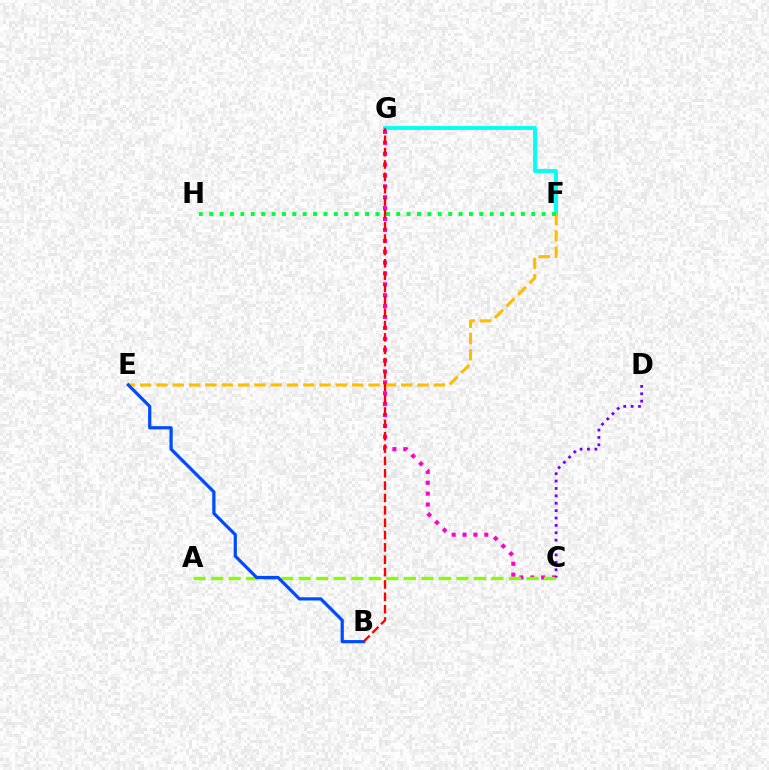{('C', 'G'): [{'color': '#ff00cf', 'line_style': 'dotted', 'thickness': 2.96}], ('F', 'G'): [{'color': '#00fff6', 'line_style': 'solid', 'thickness': 2.81}], ('E', 'F'): [{'color': '#ffbd00', 'line_style': 'dashed', 'thickness': 2.22}], ('A', 'C'): [{'color': '#84ff00', 'line_style': 'dashed', 'thickness': 2.38}], ('B', 'E'): [{'color': '#004bff', 'line_style': 'solid', 'thickness': 2.31}], ('F', 'H'): [{'color': '#00ff39', 'line_style': 'dotted', 'thickness': 2.82}], ('B', 'G'): [{'color': '#ff0000', 'line_style': 'dashed', 'thickness': 1.68}], ('C', 'D'): [{'color': '#7200ff', 'line_style': 'dotted', 'thickness': 2.01}]}